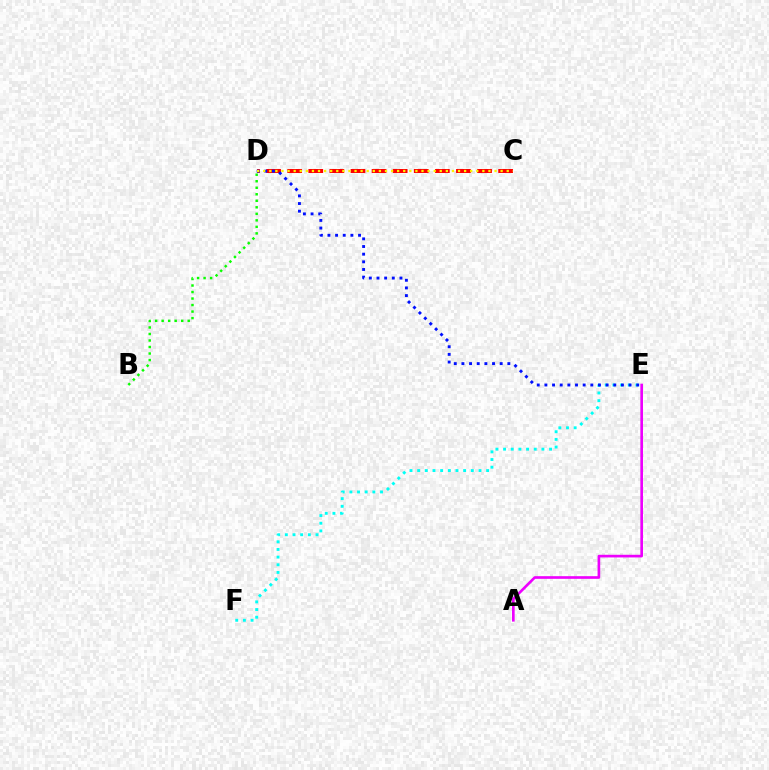{('C', 'D'): [{'color': '#ff0000', 'line_style': 'dashed', 'thickness': 2.87}, {'color': '#fcf500', 'line_style': 'dotted', 'thickness': 1.65}], ('A', 'E'): [{'color': '#ee00ff', 'line_style': 'solid', 'thickness': 1.91}], ('B', 'D'): [{'color': '#08ff00', 'line_style': 'dotted', 'thickness': 1.77}], ('E', 'F'): [{'color': '#00fff6', 'line_style': 'dotted', 'thickness': 2.08}], ('D', 'E'): [{'color': '#0010ff', 'line_style': 'dotted', 'thickness': 2.08}]}